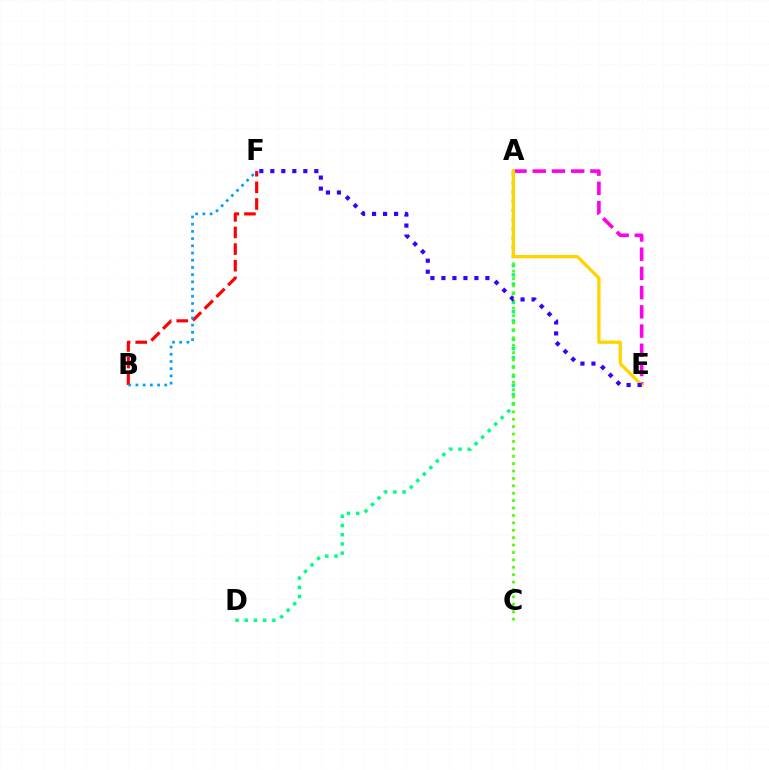{('A', 'D'): [{'color': '#00ff86', 'line_style': 'dotted', 'thickness': 2.5}], ('B', 'F'): [{'color': '#ff0000', 'line_style': 'dashed', 'thickness': 2.26}, {'color': '#009eff', 'line_style': 'dotted', 'thickness': 1.96}], ('A', 'E'): [{'color': '#ff00ed', 'line_style': 'dashed', 'thickness': 2.61}, {'color': '#ffd500', 'line_style': 'solid', 'thickness': 2.39}], ('A', 'C'): [{'color': '#4fff00', 'line_style': 'dotted', 'thickness': 2.01}], ('E', 'F'): [{'color': '#3700ff', 'line_style': 'dotted', 'thickness': 2.99}]}